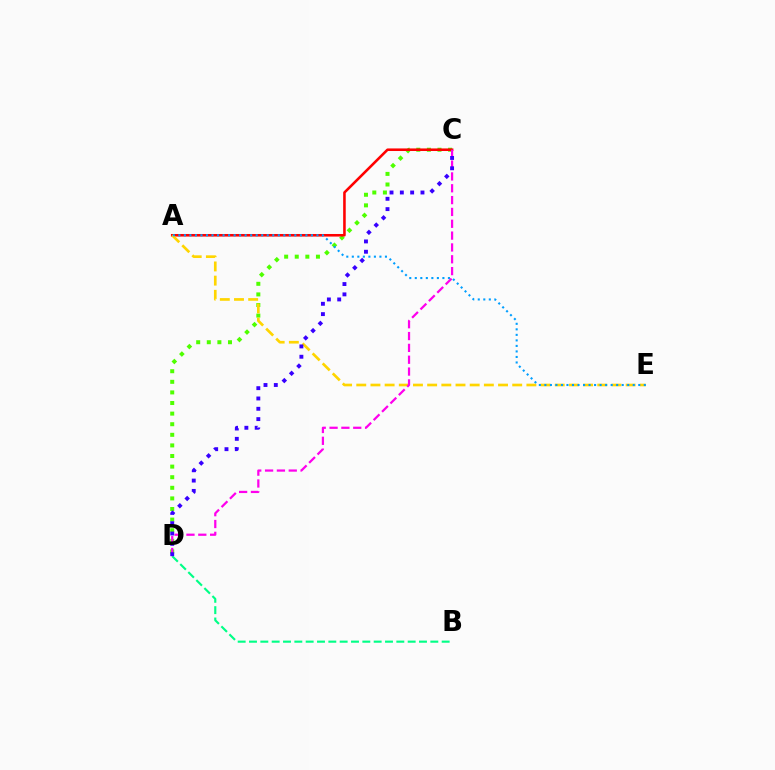{('C', 'D'): [{'color': '#4fff00', 'line_style': 'dotted', 'thickness': 2.88}, {'color': '#ff00ed', 'line_style': 'dashed', 'thickness': 1.61}, {'color': '#3700ff', 'line_style': 'dotted', 'thickness': 2.8}], ('A', 'C'): [{'color': '#ff0000', 'line_style': 'solid', 'thickness': 1.85}], ('A', 'E'): [{'color': '#ffd500', 'line_style': 'dashed', 'thickness': 1.93}, {'color': '#009eff', 'line_style': 'dotted', 'thickness': 1.5}], ('B', 'D'): [{'color': '#00ff86', 'line_style': 'dashed', 'thickness': 1.54}]}